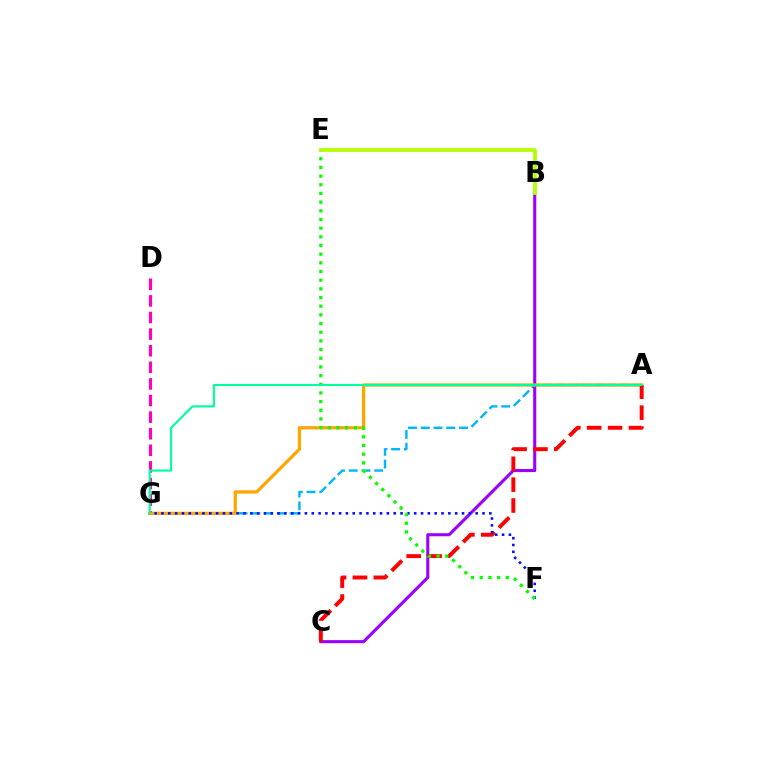{('A', 'G'): [{'color': '#00b5ff', 'line_style': 'dashed', 'thickness': 1.73}, {'color': '#ffa500', 'line_style': 'solid', 'thickness': 2.34}, {'color': '#00ff9d', 'line_style': 'solid', 'thickness': 1.54}], ('B', 'C'): [{'color': '#9b00ff', 'line_style': 'solid', 'thickness': 2.22}], ('D', 'G'): [{'color': '#ff00bd', 'line_style': 'dashed', 'thickness': 2.26}], ('A', 'C'): [{'color': '#ff0000', 'line_style': 'dashed', 'thickness': 2.83}], ('F', 'G'): [{'color': '#0010ff', 'line_style': 'dotted', 'thickness': 1.86}], ('E', 'F'): [{'color': '#08ff00', 'line_style': 'dotted', 'thickness': 2.36}], ('B', 'E'): [{'color': '#b3ff00', 'line_style': 'solid', 'thickness': 2.7}]}